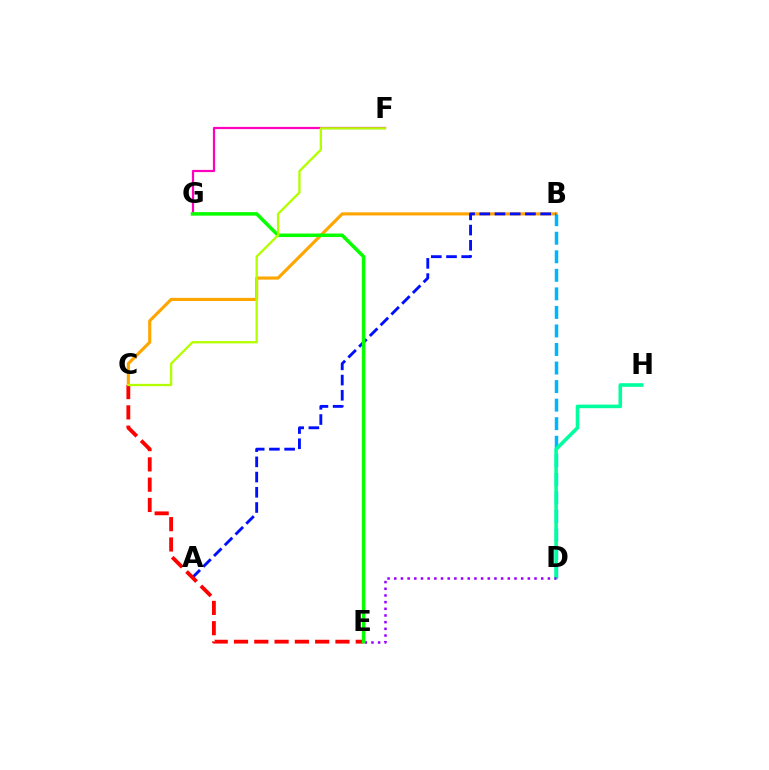{('B', 'C'): [{'color': '#ffa500', 'line_style': 'solid', 'thickness': 2.25}], ('B', 'D'): [{'color': '#00b5ff', 'line_style': 'dashed', 'thickness': 2.52}], ('D', 'H'): [{'color': '#00ff9d', 'line_style': 'solid', 'thickness': 2.58}], ('A', 'B'): [{'color': '#0010ff', 'line_style': 'dashed', 'thickness': 2.07}], ('C', 'E'): [{'color': '#ff0000', 'line_style': 'dashed', 'thickness': 2.76}], ('F', 'G'): [{'color': '#ff00bd', 'line_style': 'solid', 'thickness': 1.59}], ('D', 'E'): [{'color': '#9b00ff', 'line_style': 'dotted', 'thickness': 1.81}], ('E', 'G'): [{'color': '#08ff00', 'line_style': 'solid', 'thickness': 2.54}], ('C', 'F'): [{'color': '#b3ff00', 'line_style': 'solid', 'thickness': 1.67}]}